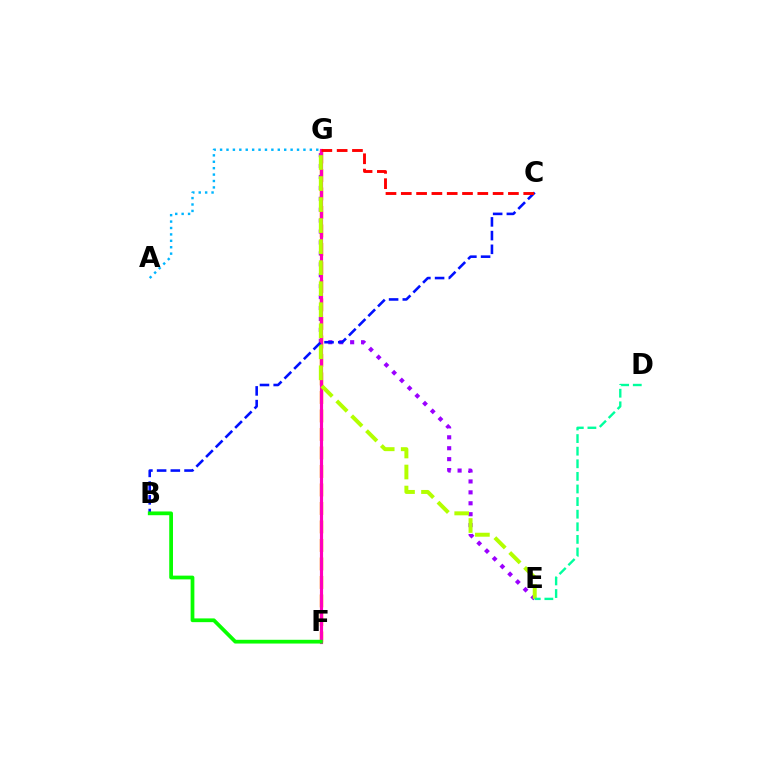{('E', 'G'): [{'color': '#9b00ff', 'line_style': 'dotted', 'thickness': 2.97}, {'color': '#b3ff00', 'line_style': 'dashed', 'thickness': 2.86}], ('A', 'G'): [{'color': '#00b5ff', 'line_style': 'dotted', 'thickness': 1.74}], ('F', 'G'): [{'color': '#ffa500', 'line_style': 'dashed', 'thickness': 2.51}, {'color': '#ff00bd', 'line_style': 'solid', 'thickness': 2.28}], ('B', 'C'): [{'color': '#0010ff', 'line_style': 'dashed', 'thickness': 1.86}], ('C', 'G'): [{'color': '#ff0000', 'line_style': 'dashed', 'thickness': 2.08}], ('B', 'F'): [{'color': '#08ff00', 'line_style': 'solid', 'thickness': 2.7}], ('D', 'E'): [{'color': '#00ff9d', 'line_style': 'dashed', 'thickness': 1.71}]}